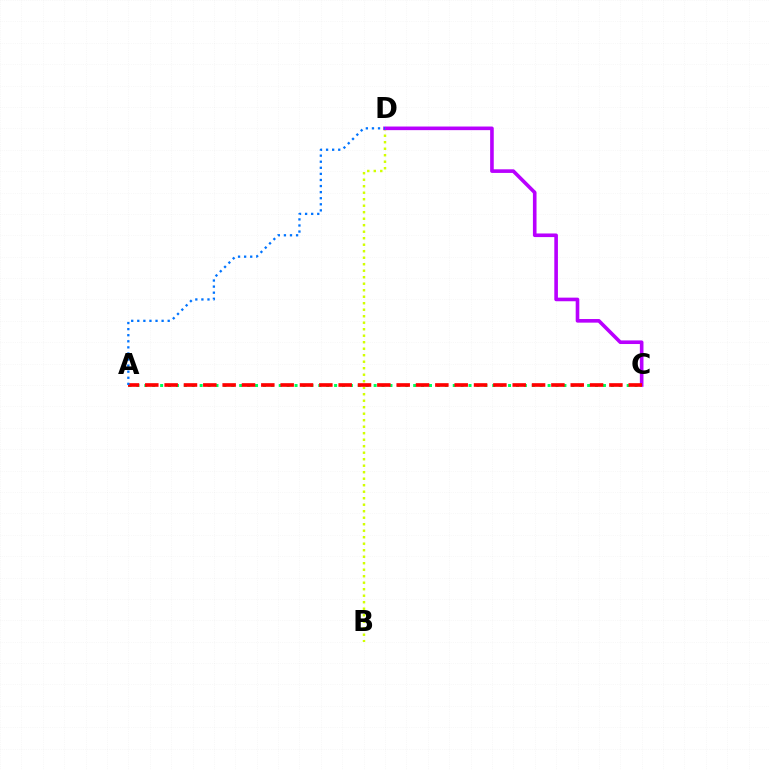{('B', 'D'): [{'color': '#d1ff00', 'line_style': 'dotted', 'thickness': 1.77}], ('A', 'C'): [{'color': '#00ff5c', 'line_style': 'dotted', 'thickness': 2.15}, {'color': '#ff0000', 'line_style': 'dashed', 'thickness': 2.63}], ('C', 'D'): [{'color': '#b900ff', 'line_style': 'solid', 'thickness': 2.6}], ('A', 'D'): [{'color': '#0074ff', 'line_style': 'dotted', 'thickness': 1.65}]}